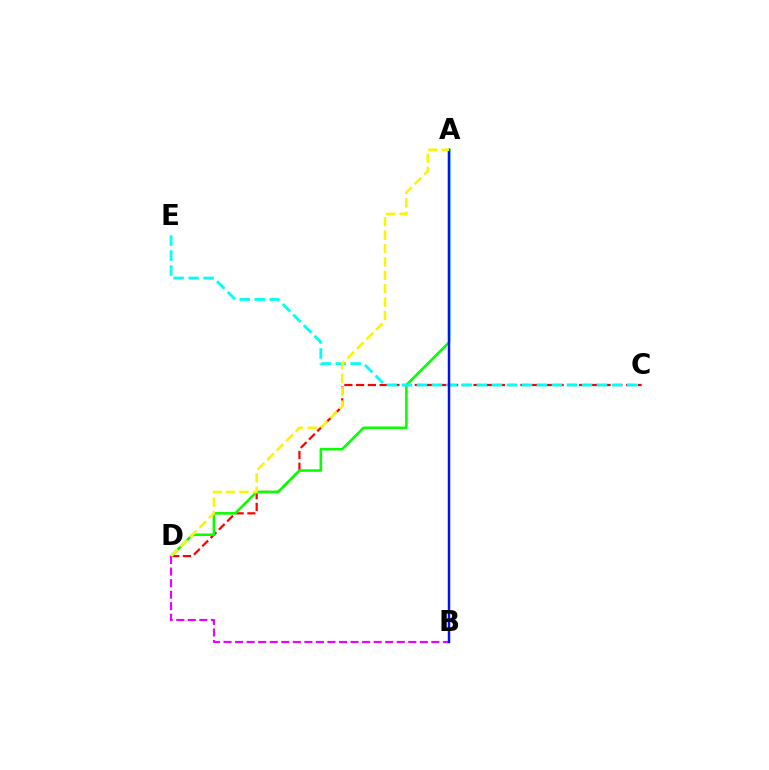{('C', 'D'): [{'color': '#ff0000', 'line_style': 'dashed', 'thickness': 1.59}], ('A', 'D'): [{'color': '#08ff00', 'line_style': 'solid', 'thickness': 1.85}, {'color': '#fcf500', 'line_style': 'dashed', 'thickness': 1.82}], ('B', 'D'): [{'color': '#ee00ff', 'line_style': 'dashed', 'thickness': 1.57}], ('C', 'E'): [{'color': '#00fff6', 'line_style': 'dashed', 'thickness': 2.04}], ('A', 'B'): [{'color': '#0010ff', 'line_style': 'solid', 'thickness': 1.78}]}